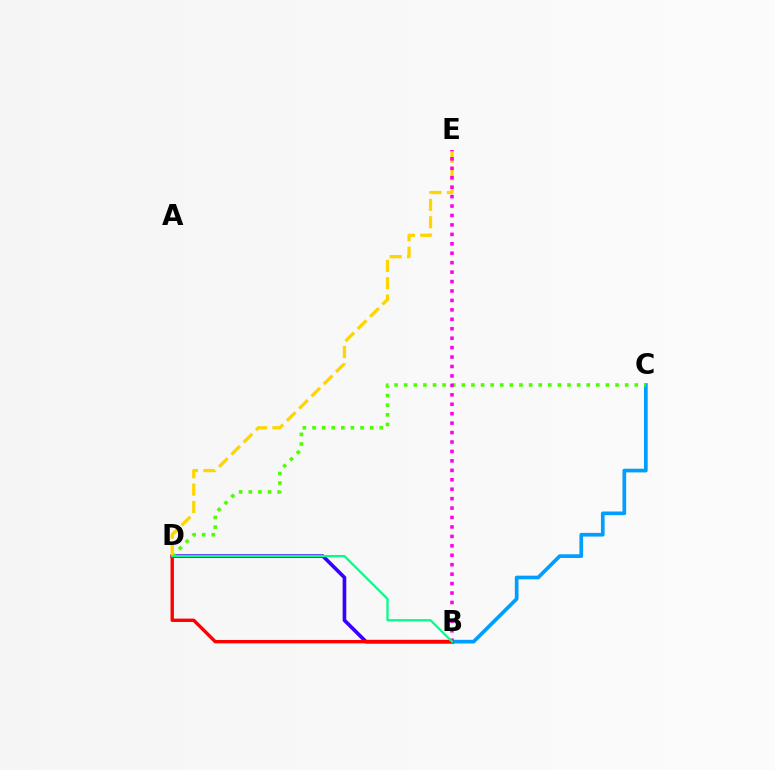{('B', 'D'): [{'color': '#3700ff', 'line_style': 'solid', 'thickness': 2.62}, {'color': '#ff0000', 'line_style': 'solid', 'thickness': 2.42}, {'color': '#00ff86', 'line_style': 'solid', 'thickness': 1.64}], ('B', 'C'): [{'color': '#009eff', 'line_style': 'solid', 'thickness': 2.65}], ('C', 'D'): [{'color': '#4fff00', 'line_style': 'dotted', 'thickness': 2.61}], ('D', 'E'): [{'color': '#ffd500', 'line_style': 'dashed', 'thickness': 2.36}], ('B', 'E'): [{'color': '#ff00ed', 'line_style': 'dotted', 'thickness': 2.56}]}